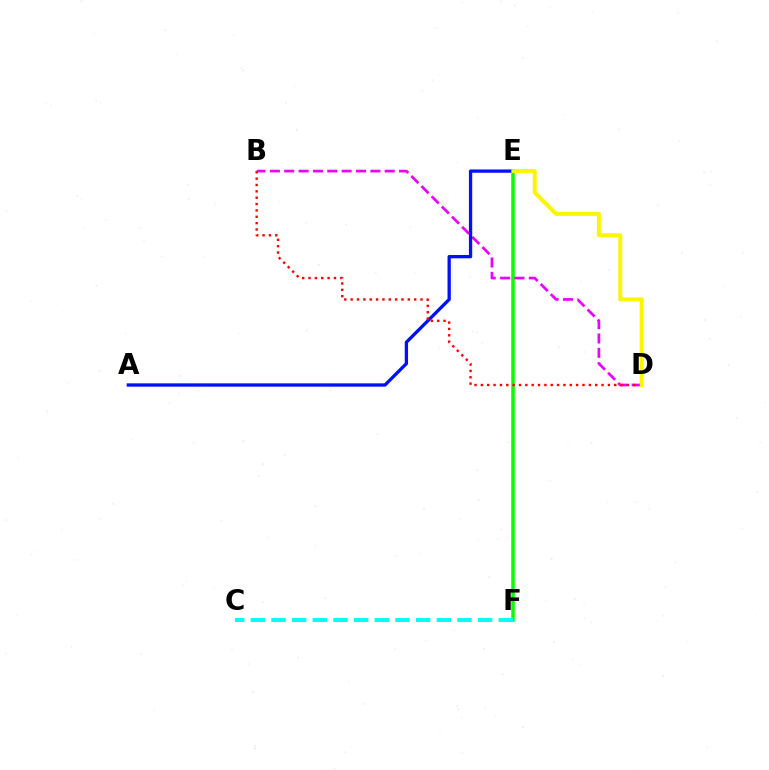{('E', 'F'): [{'color': '#08ff00', 'line_style': 'solid', 'thickness': 2.52}], ('B', 'D'): [{'color': '#ee00ff', 'line_style': 'dashed', 'thickness': 1.95}, {'color': '#ff0000', 'line_style': 'dotted', 'thickness': 1.73}], ('A', 'E'): [{'color': '#0010ff', 'line_style': 'solid', 'thickness': 2.38}], ('C', 'F'): [{'color': '#00fff6', 'line_style': 'dashed', 'thickness': 2.81}], ('D', 'E'): [{'color': '#fcf500', 'line_style': 'solid', 'thickness': 2.87}]}